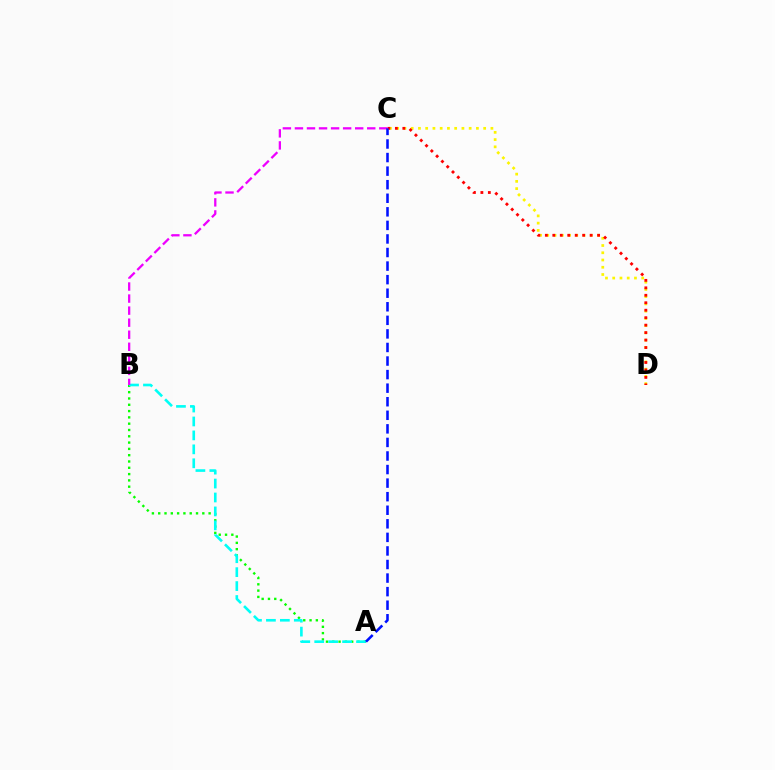{('A', 'B'): [{'color': '#08ff00', 'line_style': 'dotted', 'thickness': 1.71}, {'color': '#00fff6', 'line_style': 'dashed', 'thickness': 1.89}], ('C', 'D'): [{'color': '#fcf500', 'line_style': 'dotted', 'thickness': 1.97}, {'color': '#ff0000', 'line_style': 'dotted', 'thickness': 2.03}], ('B', 'C'): [{'color': '#ee00ff', 'line_style': 'dashed', 'thickness': 1.64}], ('A', 'C'): [{'color': '#0010ff', 'line_style': 'dashed', 'thickness': 1.84}]}